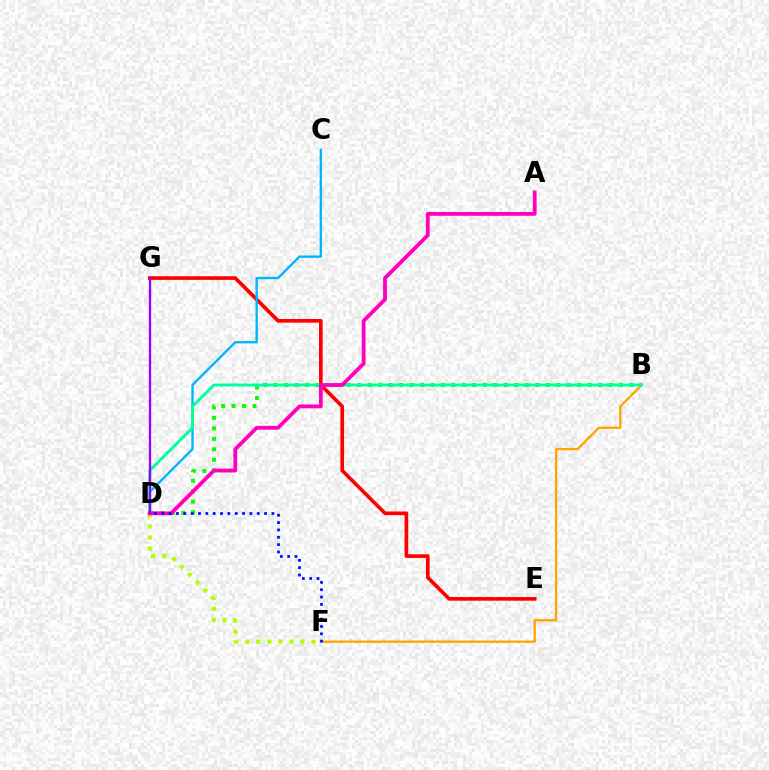{('E', 'G'): [{'color': '#ff0000', 'line_style': 'solid', 'thickness': 2.63}], ('D', 'F'): [{'color': '#b3ff00', 'line_style': 'dotted', 'thickness': 3.0}, {'color': '#0010ff', 'line_style': 'dotted', 'thickness': 1.99}], ('B', 'D'): [{'color': '#08ff00', 'line_style': 'dotted', 'thickness': 2.85}, {'color': '#00ff9d', 'line_style': 'solid', 'thickness': 2.08}], ('B', 'F'): [{'color': '#ffa500', 'line_style': 'solid', 'thickness': 1.66}], ('C', 'D'): [{'color': '#00b5ff', 'line_style': 'solid', 'thickness': 1.69}], ('A', 'D'): [{'color': '#ff00bd', 'line_style': 'solid', 'thickness': 2.73}], ('D', 'G'): [{'color': '#9b00ff', 'line_style': 'solid', 'thickness': 1.67}]}